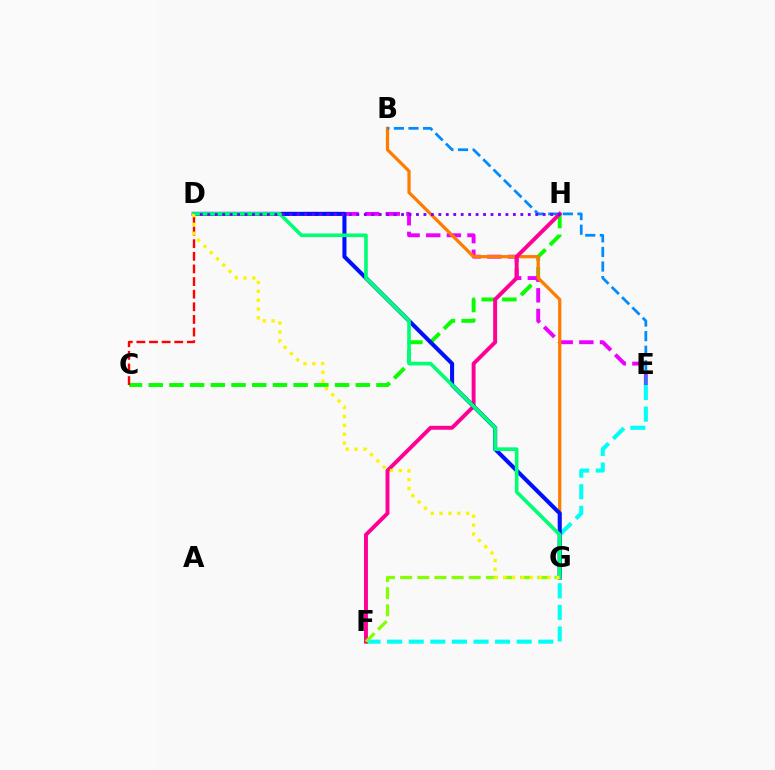{('C', 'H'): [{'color': '#08ff00', 'line_style': 'dashed', 'thickness': 2.81}], ('D', 'E'): [{'color': '#ee00ff', 'line_style': 'dashed', 'thickness': 2.8}], ('C', 'D'): [{'color': '#ff0000', 'line_style': 'dashed', 'thickness': 1.71}], ('B', 'G'): [{'color': '#ff7c00', 'line_style': 'solid', 'thickness': 2.34}], ('E', 'F'): [{'color': '#00fff6', 'line_style': 'dashed', 'thickness': 2.93}], ('B', 'E'): [{'color': '#008cff', 'line_style': 'dashed', 'thickness': 1.98}], ('F', 'H'): [{'color': '#ff0094', 'line_style': 'solid', 'thickness': 2.82}], ('D', 'G'): [{'color': '#0010ff', 'line_style': 'solid', 'thickness': 2.93}, {'color': '#00ff74', 'line_style': 'solid', 'thickness': 2.62}, {'color': '#fcf500', 'line_style': 'dotted', 'thickness': 2.41}], ('F', 'G'): [{'color': '#84ff00', 'line_style': 'dashed', 'thickness': 2.33}], ('D', 'H'): [{'color': '#7200ff', 'line_style': 'dotted', 'thickness': 2.03}]}